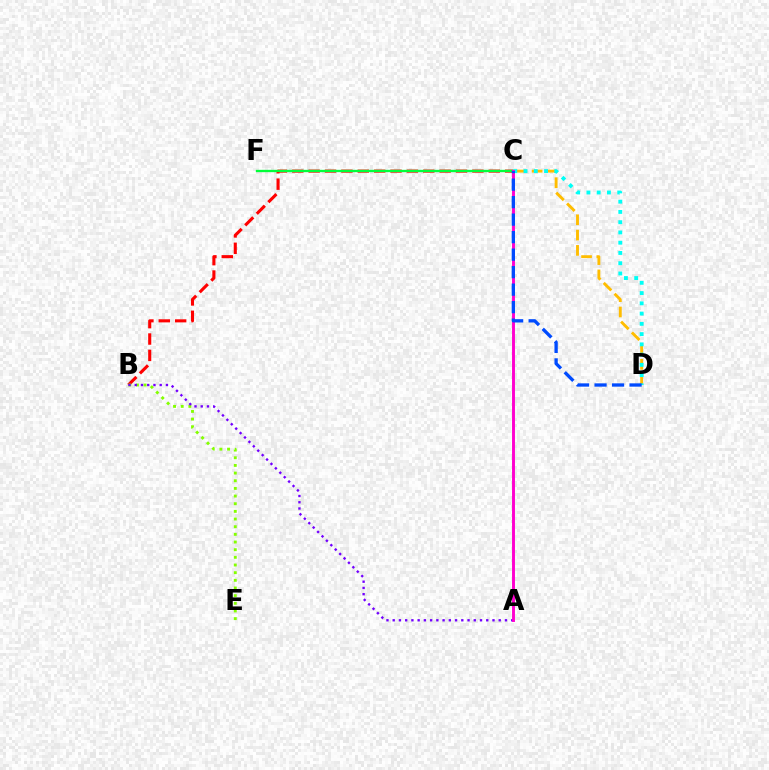{('B', 'C'): [{'color': '#ff0000', 'line_style': 'dashed', 'thickness': 2.22}], ('C', 'D'): [{'color': '#ffbd00', 'line_style': 'dashed', 'thickness': 2.08}, {'color': '#00fff6', 'line_style': 'dotted', 'thickness': 2.79}, {'color': '#004bff', 'line_style': 'dashed', 'thickness': 2.38}], ('B', 'E'): [{'color': '#84ff00', 'line_style': 'dotted', 'thickness': 2.08}], ('A', 'B'): [{'color': '#7200ff', 'line_style': 'dotted', 'thickness': 1.69}], ('C', 'F'): [{'color': '#00ff39', 'line_style': 'solid', 'thickness': 1.68}], ('A', 'C'): [{'color': '#ff00cf', 'line_style': 'solid', 'thickness': 2.11}]}